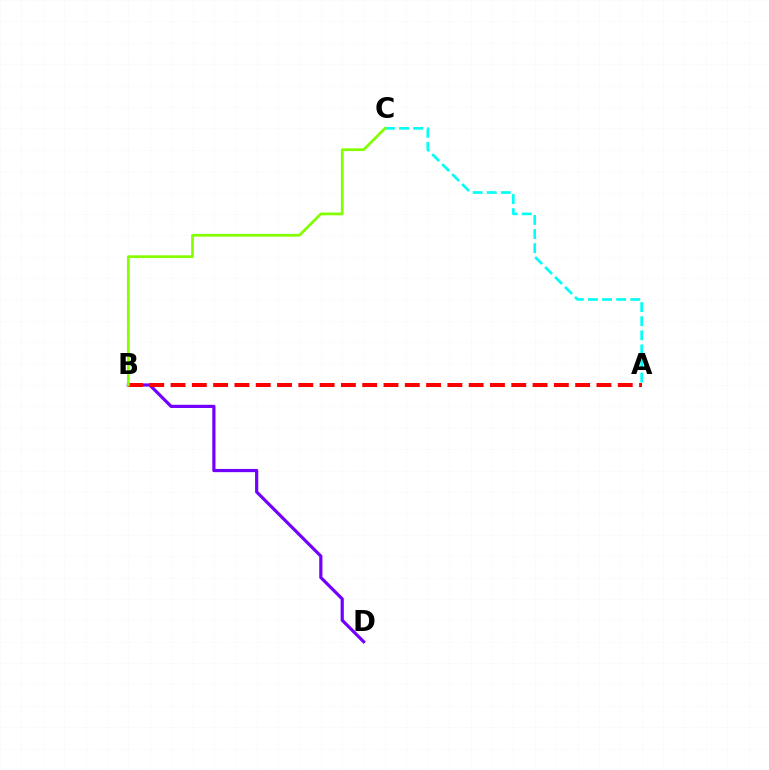{('A', 'C'): [{'color': '#00fff6', 'line_style': 'dashed', 'thickness': 1.91}], ('B', 'D'): [{'color': '#7200ff', 'line_style': 'solid', 'thickness': 2.3}], ('A', 'B'): [{'color': '#ff0000', 'line_style': 'dashed', 'thickness': 2.89}], ('B', 'C'): [{'color': '#84ff00', 'line_style': 'solid', 'thickness': 1.97}]}